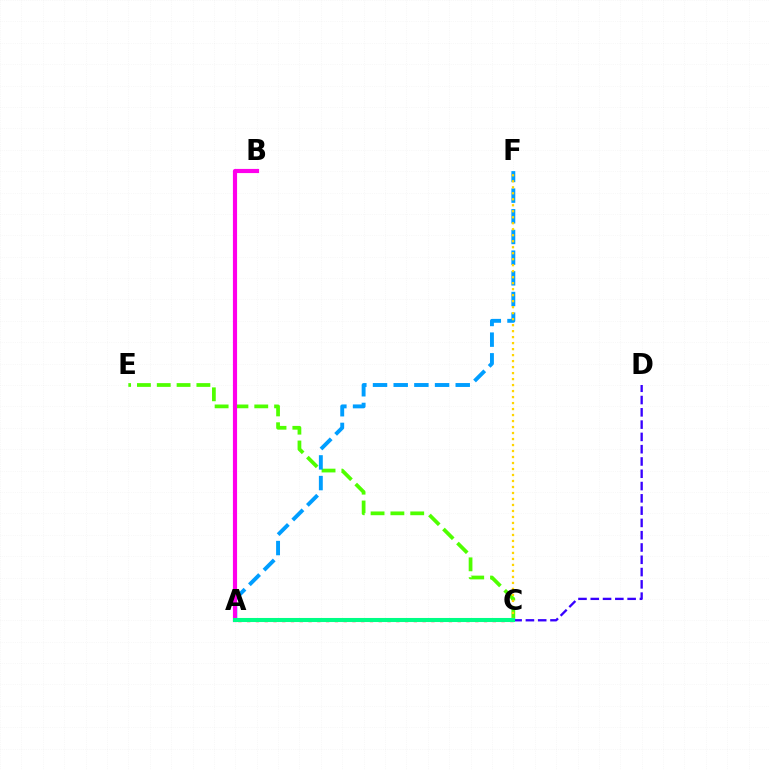{('C', 'E'): [{'color': '#4fff00', 'line_style': 'dashed', 'thickness': 2.69}], ('A', 'F'): [{'color': '#009eff', 'line_style': 'dashed', 'thickness': 2.81}], ('C', 'F'): [{'color': '#ffd500', 'line_style': 'dotted', 'thickness': 1.63}], ('A', 'B'): [{'color': '#ff00ed', 'line_style': 'solid', 'thickness': 2.99}], ('A', 'C'): [{'color': '#ff0000', 'line_style': 'dotted', 'thickness': 2.38}, {'color': '#00ff86', 'line_style': 'solid', 'thickness': 2.92}], ('C', 'D'): [{'color': '#3700ff', 'line_style': 'dashed', 'thickness': 1.67}]}